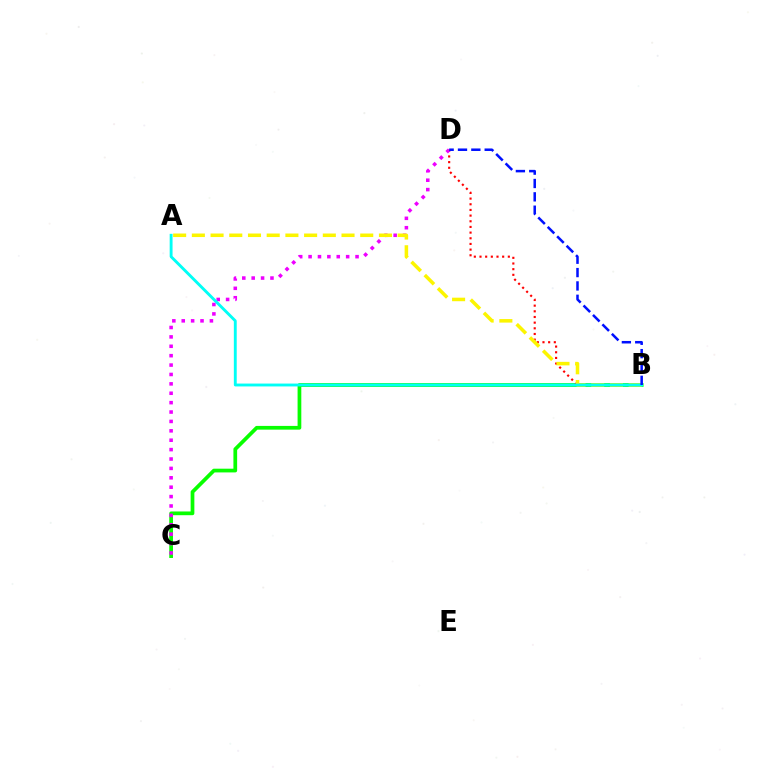{('B', 'C'): [{'color': '#08ff00', 'line_style': 'solid', 'thickness': 2.68}], ('B', 'D'): [{'color': '#ff0000', 'line_style': 'dotted', 'thickness': 1.54}, {'color': '#0010ff', 'line_style': 'dashed', 'thickness': 1.81}], ('C', 'D'): [{'color': '#ee00ff', 'line_style': 'dotted', 'thickness': 2.55}], ('A', 'B'): [{'color': '#fcf500', 'line_style': 'dashed', 'thickness': 2.54}, {'color': '#00fff6', 'line_style': 'solid', 'thickness': 2.07}]}